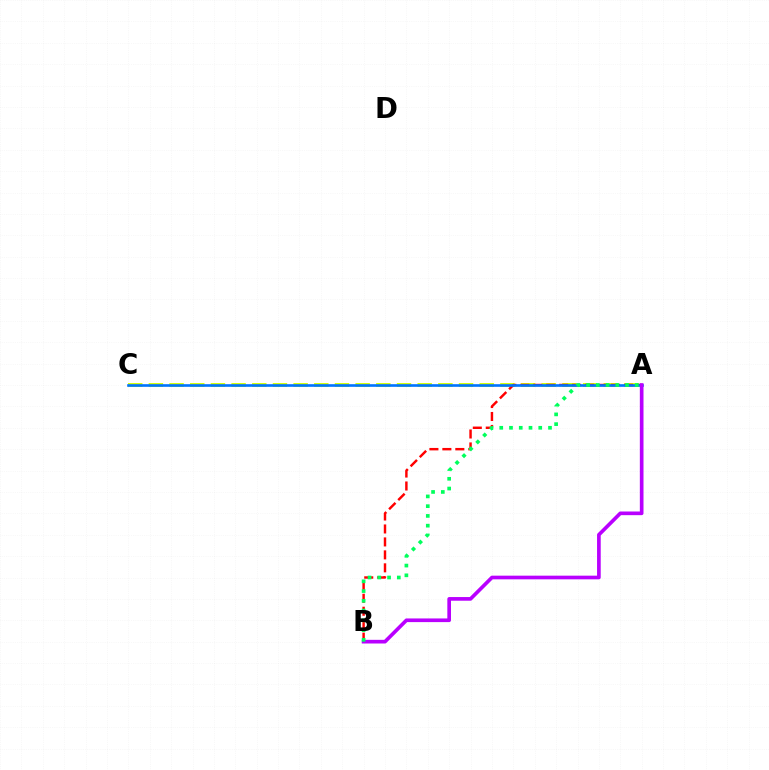{('A', 'C'): [{'color': '#d1ff00', 'line_style': 'dashed', 'thickness': 2.81}, {'color': '#0074ff', 'line_style': 'solid', 'thickness': 1.9}], ('A', 'B'): [{'color': '#ff0000', 'line_style': 'dashed', 'thickness': 1.76}, {'color': '#b900ff', 'line_style': 'solid', 'thickness': 2.64}, {'color': '#00ff5c', 'line_style': 'dotted', 'thickness': 2.65}]}